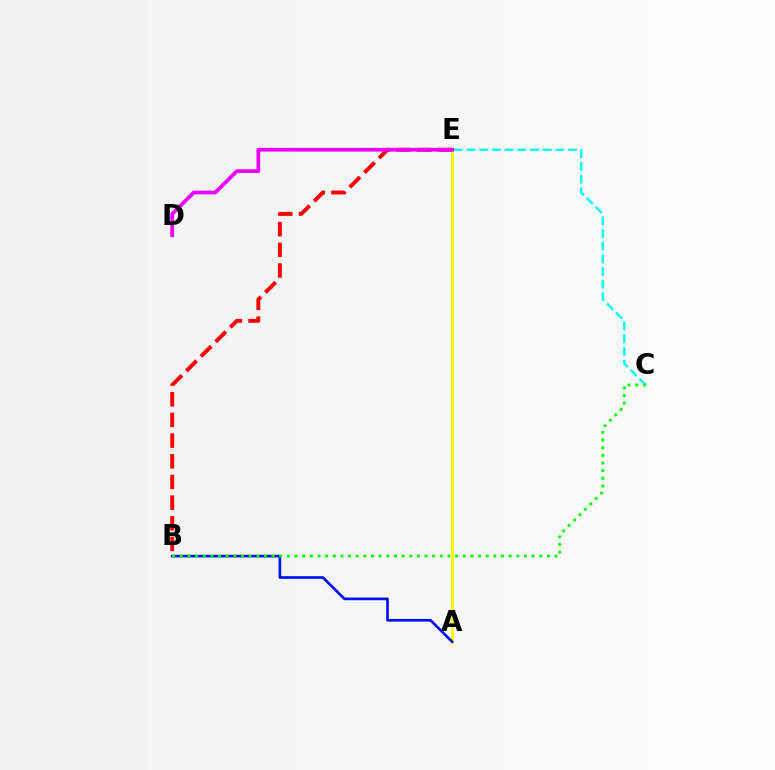{('A', 'E'): [{'color': '#fcf500', 'line_style': 'solid', 'thickness': 2.15}], ('C', 'E'): [{'color': '#00fff6', 'line_style': 'dashed', 'thickness': 1.72}], ('A', 'B'): [{'color': '#0010ff', 'line_style': 'solid', 'thickness': 1.92}], ('B', 'E'): [{'color': '#ff0000', 'line_style': 'dashed', 'thickness': 2.81}], ('D', 'E'): [{'color': '#ee00ff', 'line_style': 'solid', 'thickness': 2.7}], ('B', 'C'): [{'color': '#08ff00', 'line_style': 'dotted', 'thickness': 2.08}]}